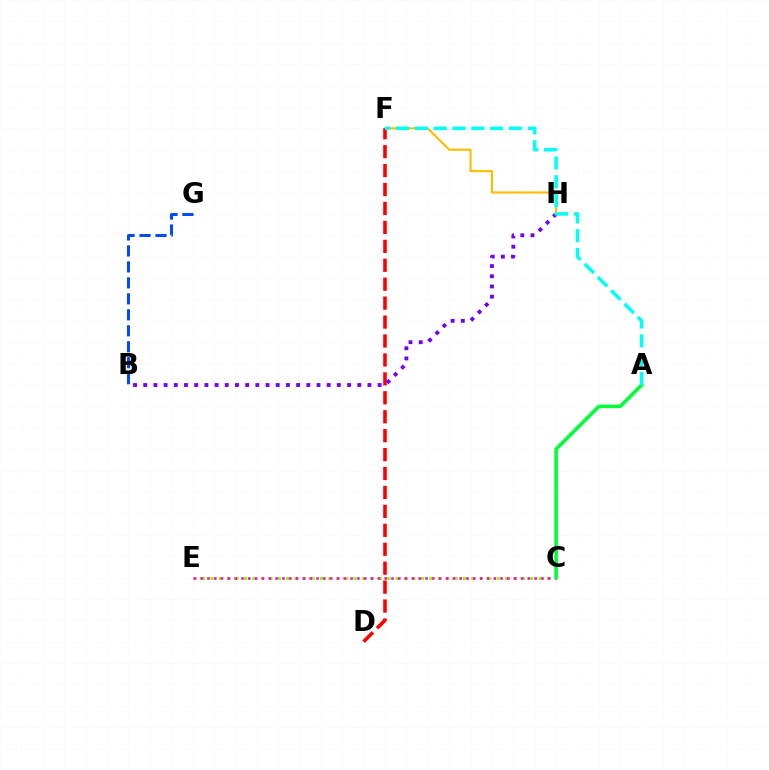{('F', 'H'): [{'color': '#ffbd00', 'line_style': 'solid', 'thickness': 1.54}], ('D', 'F'): [{'color': '#ff0000', 'line_style': 'dashed', 'thickness': 2.57}], ('C', 'E'): [{'color': '#84ff00', 'line_style': 'dotted', 'thickness': 2.29}, {'color': '#ff00cf', 'line_style': 'dotted', 'thickness': 1.85}], ('B', 'H'): [{'color': '#7200ff', 'line_style': 'dotted', 'thickness': 2.77}], ('A', 'C'): [{'color': '#00ff39', 'line_style': 'solid', 'thickness': 2.59}], ('B', 'G'): [{'color': '#004bff', 'line_style': 'dashed', 'thickness': 2.17}], ('A', 'F'): [{'color': '#00fff6', 'line_style': 'dashed', 'thickness': 2.56}]}